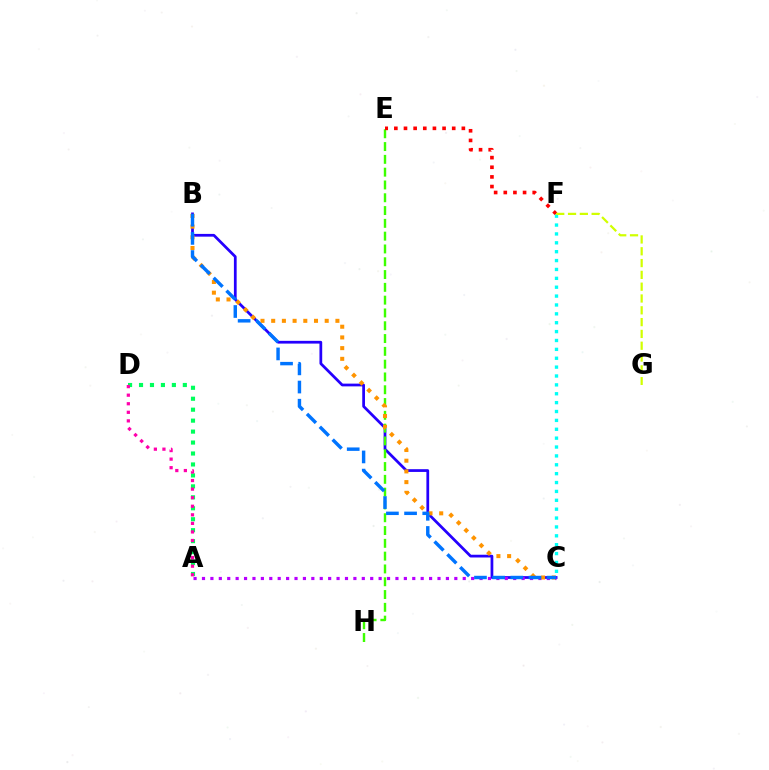{('B', 'C'): [{'color': '#2500ff', 'line_style': 'solid', 'thickness': 1.98}, {'color': '#ff9400', 'line_style': 'dotted', 'thickness': 2.91}, {'color': '#0074ff', 'line_style': 'dashed', 'thickness': 2.47}], ('E', 'H'): [{'color': '#3dff00', 'line_style': 'dashed', 'thickness': 1.74}], ('A', 'D'): [{'color': '#00ff5c', 'line_style': 'dotted', 'thickness': 2.98}, {'color': '#ff00ac', 'line_style': 'dotted', 'thickness': 2.33}], ('A', 'C'): [{'color': '#b900ff', 'line_style': 'dotted', 'thickness': 2.29}], ('E', 'F'): [{'color': '#ff0000', 'line_style': 'dotted', 'thickness': 2.62}], ('C', 'F'): [{'color': '#00fff6', 'line_style': 'dotted', 'thickness': 2.41}], ('F', 'G'): [{'color': '#d1ff00', 'line_style': 'dashed', 'thickness': 1.6}]}